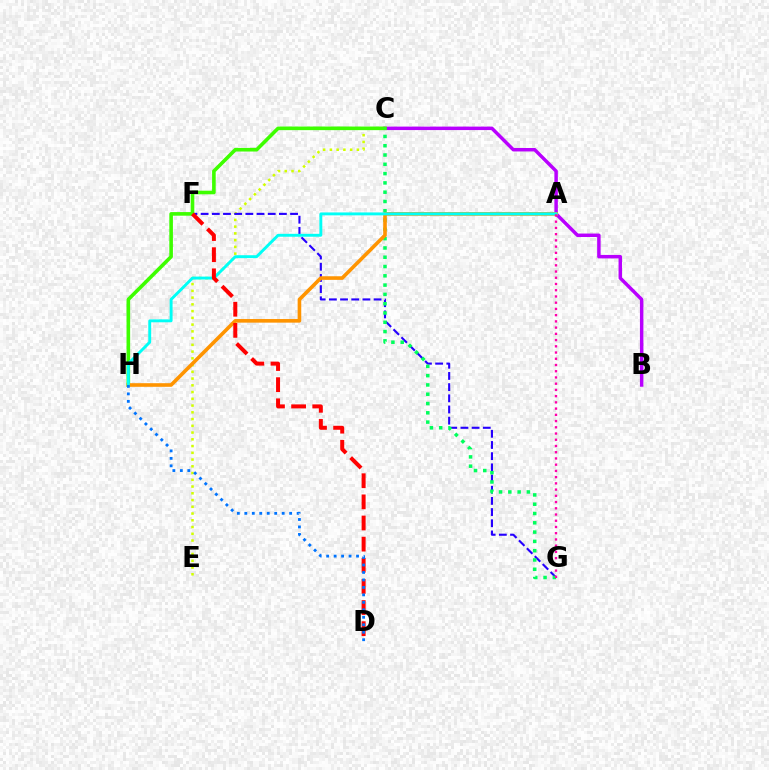{('C', 'E'): [{'color': '#d1ff00', 'line_style': 'dotted', 'thickness': 1.83}], ('F', 'G'): [{'color': '#2500ff', 'line_style': 'dashed', 'thickness': 1.52}], ('B', 'C'): [{'color': '#b900ff', 'line_style': 'solid', 'thickness': 2.49}], ('C', 'H'): [{'color': '#3dff00', 'line_style': 'solid', 'thickness': 2.6}], ('C', 'G'): [{'color': '#00ff5c', 'line_style': 'dotted', 'thickness': 2.52}], ('A', 'H'): [{'color': '#ff9400', 'line_style': 'solid', 'thickness': 2.6}, {'color': '#00fff6', 'line_style': 'solid', 'thickness': 2.09}], ('A', 'G'): [{'color': '#ff00ac', 'line_style': 'dotted', 'thickness': 1.69}], ('D', 'F'): [{'color': '#ff0000', 'line_style': 'dashed', 'thickness': 2.87}], ('D', 'H'): [{'color': '#0074ff', 'line_style': 'dotted', 'thickness': 2.03}]}